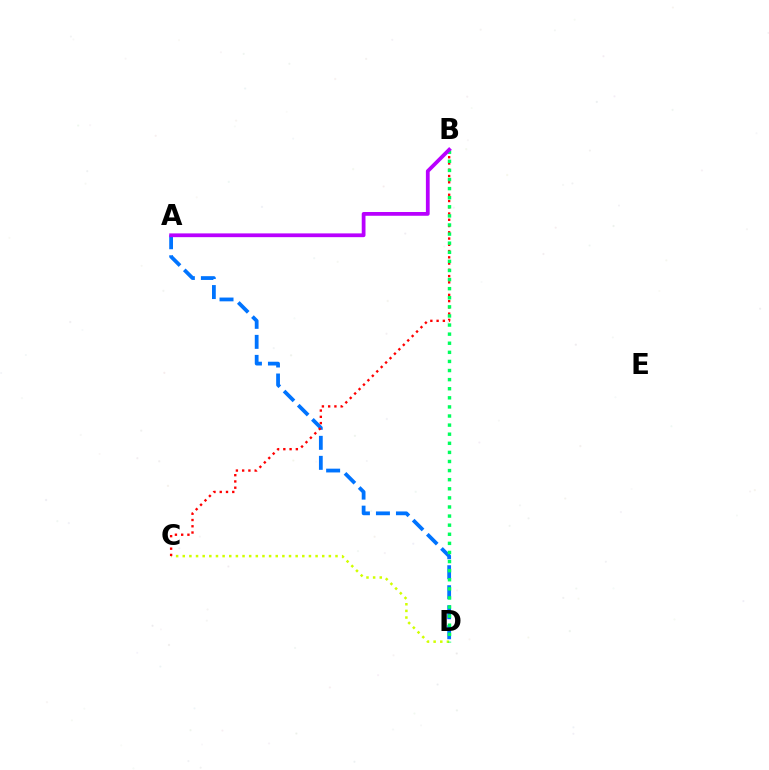{('A', 'D'): [{'color': '#0074ff', 'line_style': 'dashed', 'thickness': 2.72}], ('C', 'D'): [{'color': '#d1ff00', 'line_style': 'dotted', 'thickness': 1.8}], ('B', 'C'): [{'color': '#ff0000', 'line_style': 'dotted', 'thickness': 1.7}], ('B', 'D'): [{'color': '#00ff5c', 'line_style': 'dotted', 'thickness': 2.47}], ('A', 'B'): [{'color': '#b900ff', 'line_style': 'solid', 'thickness': 2.71}]}